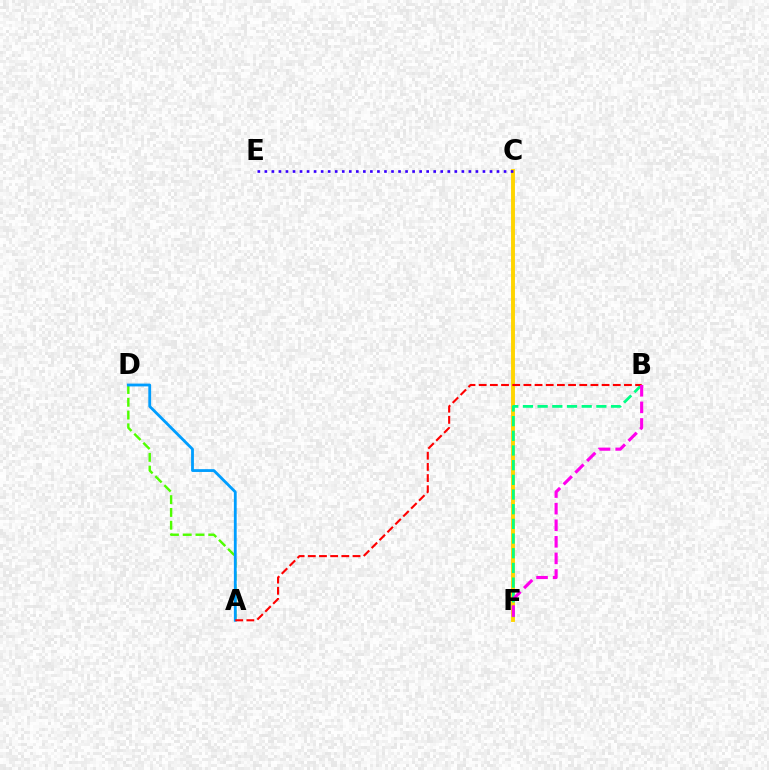{('A', 'D'): [{'color': '#4fff00', 'line_style': 'dashed', 'thickness': 1.74}, {'color': '#009eff', 'line_style': 'solid', 'thickness': 2.02}], ('C', 'F'): [{'color': '#ffd500', 'line_style': 'solid', 'thickness': 2.81}], ('B', 'F'): [{'color': '#00ff86', 'line_style': 'dashed', 'thickness': 1.99}, {'color': '#ff00ed', 'line_style': 'dashed', 'thickness': 2.25}], ('A', 'B'): [{'color': '#ff0000', 'line_style': 'dashed', 'thickness': 1.52}], ('C', 'E'): [{'color': '#3700ff', 'line_style': 'dotted', 'thickness': 1.91}]}